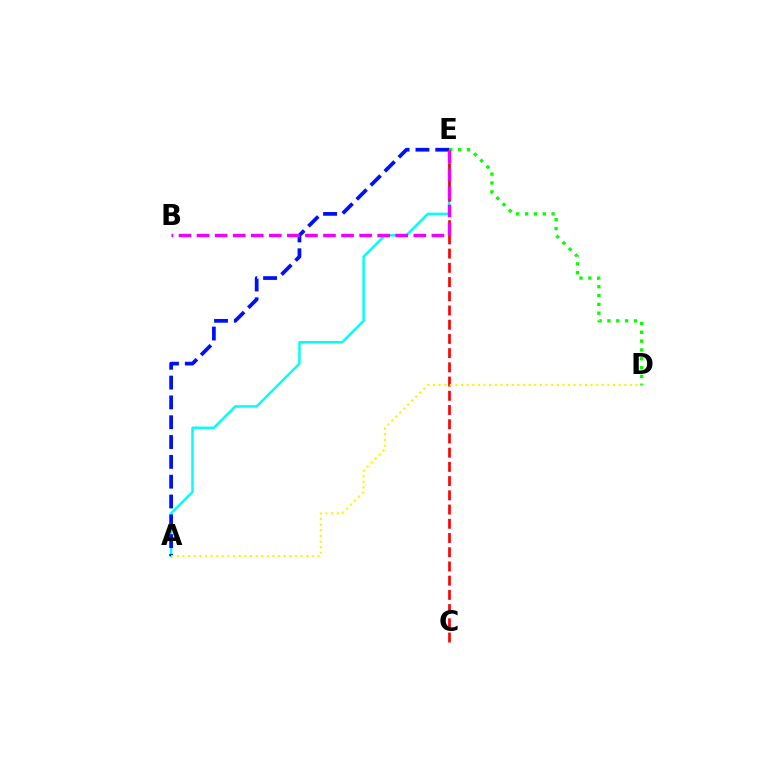{('A', 'E'): [{'color': '#00fff6', 'line_style': 'solid', 'thickness': 1.77}, {'color': '#0010ff', 'line_style': 'dashed', 'thickness': 2.69}], ('D', 'E'): [{'color': '#08ff00', 'line_style': 'dotted', 'thickness': 2.4}], ('C', 'E'): [{'color': '#ff0000', 'line_style': 'dashed', 'thickness': 1.93}], ('B', 'E'): [{'color': '#ee00ff', 'line_style': 'dashed', 'thickness': 2.45}], ('A', 'D'): [{'color': '#fcf500', 'line_style': 'dotted', 'thickness': 1.53}]}